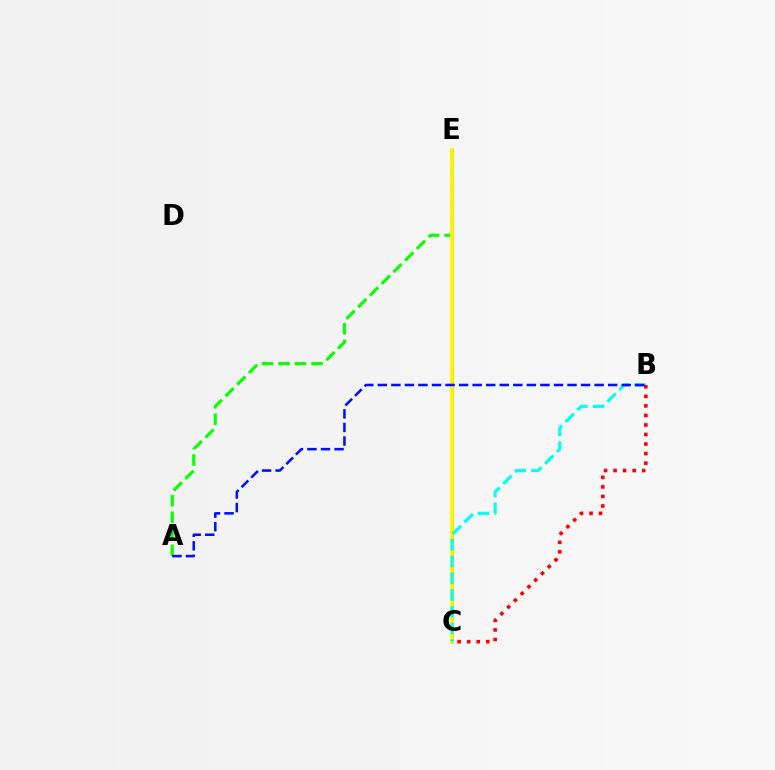{('C', 'E'): [{'color': '#ee00ff', 'line_style': 'solid', 'thickness': 2.0}, {'color': '#fcf500', 'line_style': 'solid', 'thickness': 2.71}], ('A', 'E'): [{'color': '#08ff00', 'line_style': 'dashed', 'thickness': 2.25}], ('B', 'C'): [{'color': '#00fff6', 'line_style': 'dashed', 'thickness': 2.28}, {'color': '#ff0000', 'line_style': 'dotted', 'thickness': 2.59}], ('A', 'B'): [{'color': '#0010ff', 'line_style': 'dashed', 'thickness': 1.84}]}